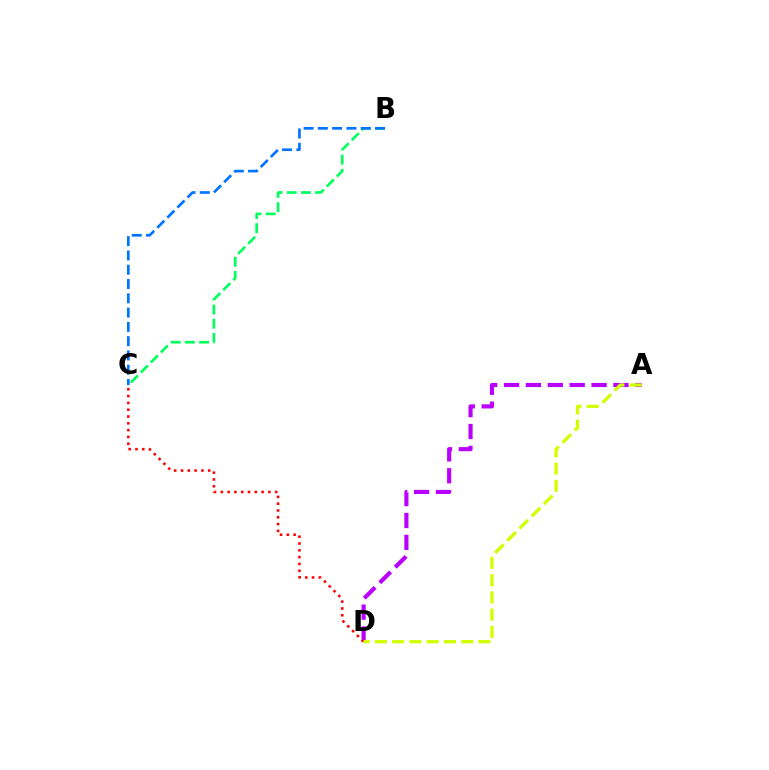{('A', 'D'): [{'color': '#b900ff', 'line_style': 'dashed', 'thickness': 2.97}, {'color': '#d1ff00', 'line_style': 'dashed', 'thickness': 2.34}], ('B', 'C'): [{'color': '#00ff5c', 'line_style': 'dashed', 'thickness': 1.92}, {'color': '#0074ff', 'line_style': 'dashed', 'thickness': 1.94}], ('C', 'D'): [{'color': '#ff0000', 'line_style': 'dotted', 'thickness': 1.85}]}